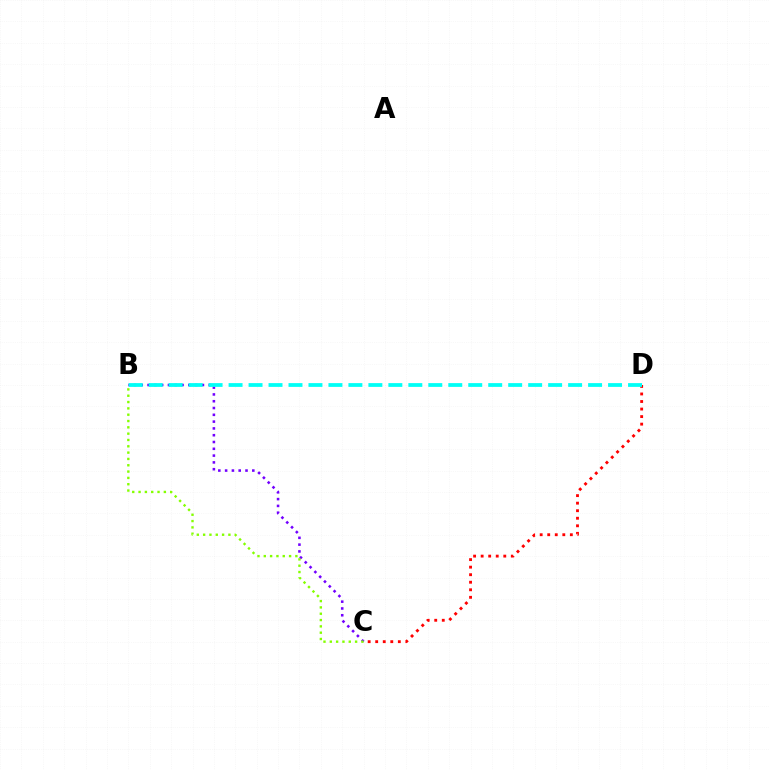{('C', 'D'): [{'color': '#ff0000', 'line_style': 'dotted', 'thickness': 2.05}], ('B', 'C'): [{'color': '#7200ff', 'line_style': 'dotted', 'thickness': 1.85}, {'color': '#84ff00', 'line_style': 'dotted', 'thickness': 1.72}], ('B', 'D'): [{'color': '#00fff6', 'line_style': 'dashed', 'thickness': 2.71}]}